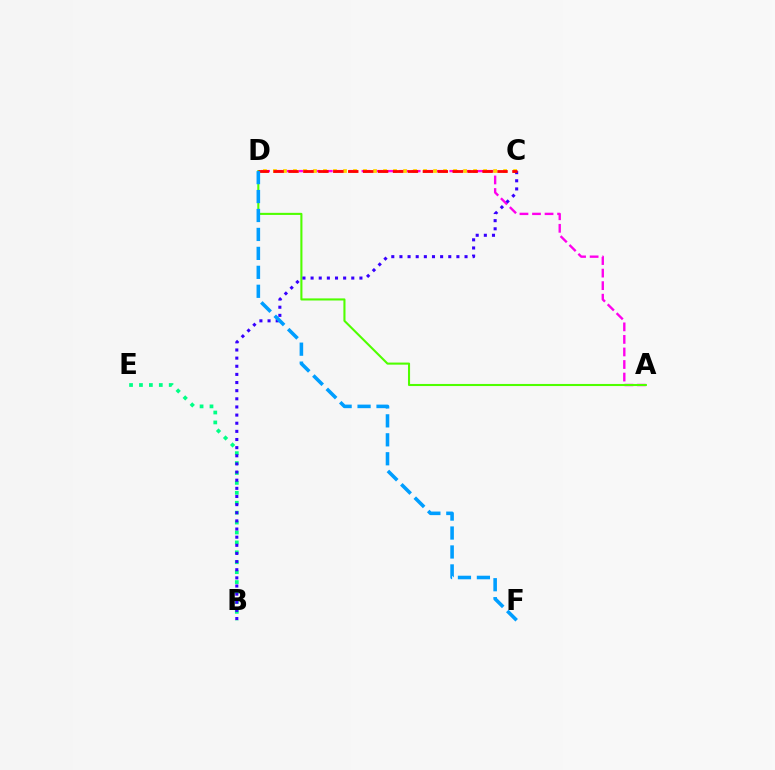{('A', 'D'): [{'color': '#ff00ed', 'line_style': 'dashed', 'thickness': 1.7}, {'color': '#4fff00', 'line_style': 'solid', 'thickness': 1.51}], ('C', 'D'): [{'color': '#ffd500', 'line_style': 'dotted', 'thickness': 2.72}, {'color': '#ff0000', 'line_style': 'dashed', 'thickness': 2.03}], ('B', 'E'): [{'color': '#00ff86', 'line_style': 'dotted', 'thickness': 2.69}], ('B', 'C'): [{'color': '#3700ff', 'line_style': 'dotted', 'thickness': 2.21}], ('D', 'F'): [{'color': '#009eff', 'line_style': 'dashed', 'thickness': 2.57}]}